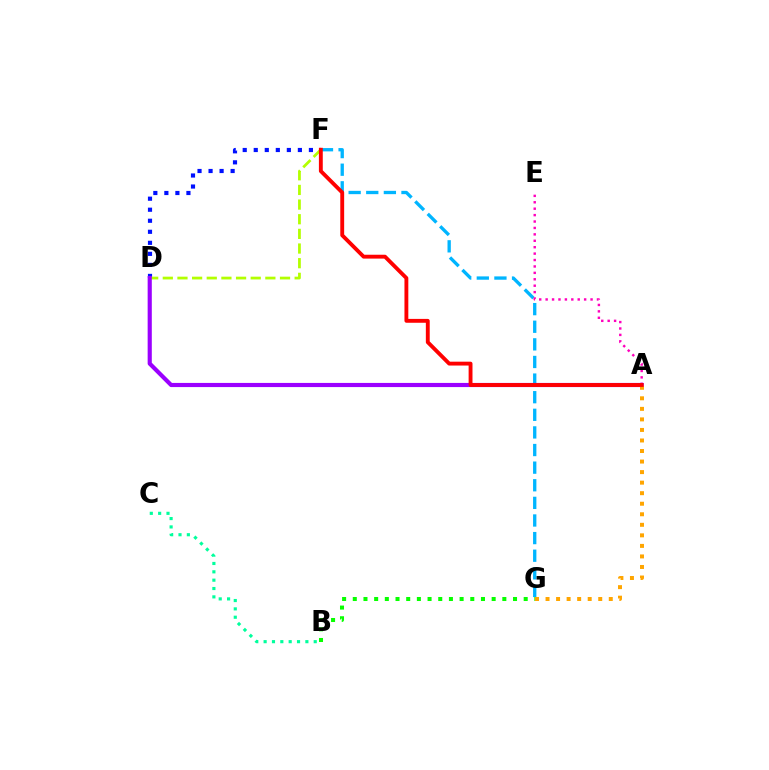{('D', 'F'): [{'color': '#0010ff', 'line_style': 'dotted', 'thickness': 3.0}, {'color': '#b3ff00', 'line_style': 'dashed', 'thickness': 1.99}], ('B', 'C'): [{'color': '#00ff9d', 'line_style': 'dotted', 'thickness': 2.27}], ('F', 'G'): [{'color': '#00b5ff', 'line_style': 'dashed', 'thickness': 2.39}], ('B', 'G'): [{'color': '#08ff00', 'line_style': 'dotted', 'thickness': 2.9}], ('A', 'E'): [{'color': '#ff00bd', 'line_style': 'dotted', 'thickness': 1.74}], ('A', 'D'): [{'color': '#9b00ff', 'line_style': 'solid', 'thickness': 2.99}], ('A', 'G'): [{'color': '#ffa500', 'line_style': 'dotted', 'thickness': 2.86}], ('A', 'F'): [{'color': '#ff0000', 'line_style': 'solid', 'thickness': 2.78}]}